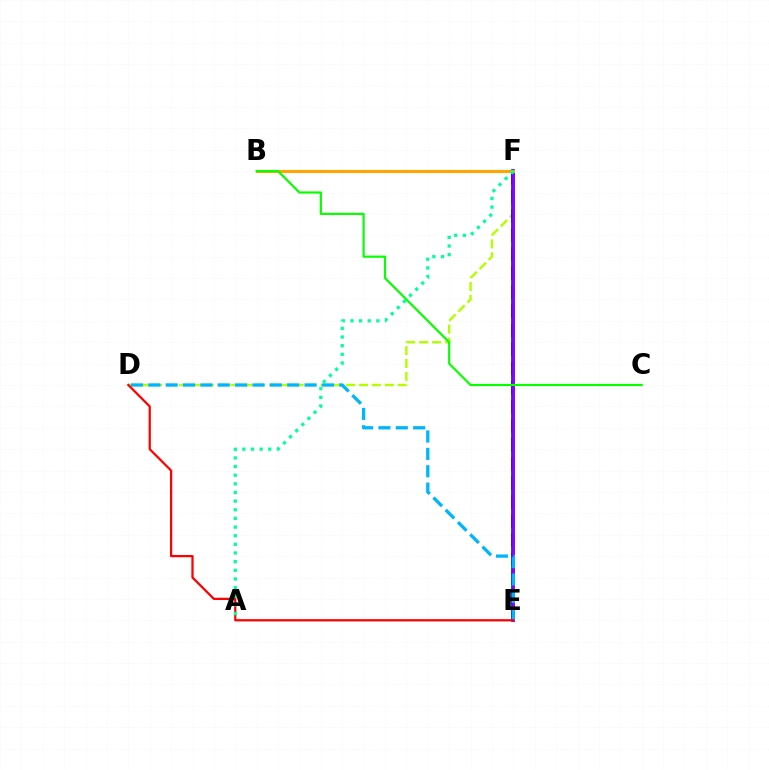{('D', 'F'): [{'color': '#b3ff00', 'line_style': 'dashed', 'thickness': 1.75}], ('E', 'F'): [{'color': '#ff00bd', 'line_style': 'dashed', 'thickness': 2.59}, {'color': '#0010ff', 'line_style': 'solid', 'thickness': 2.63}, {'color': '#9b00ff', 'line_style': 'solid', 'thickness': 1.81}], ('B', 'F'): [{'color': '#ffa500', 'line_style': 'solid', 'thickness': 2.23}], ('D', 'E'): [{'color': '#00b5ff', 'line_style': 'dashed', 'thickness': 2.36}, {'color': '#ff0000', 'line_style': 'solid', 'thickness': 1.62}], ('B', 'C'): [{'color': '#08ff00', 'line_style': 'solid', 'thickness': 1.57}], ('A', 'F'): [{'color': '#00ff9d', 'line_style': 'dotted', 'thickness': 2.35}]}